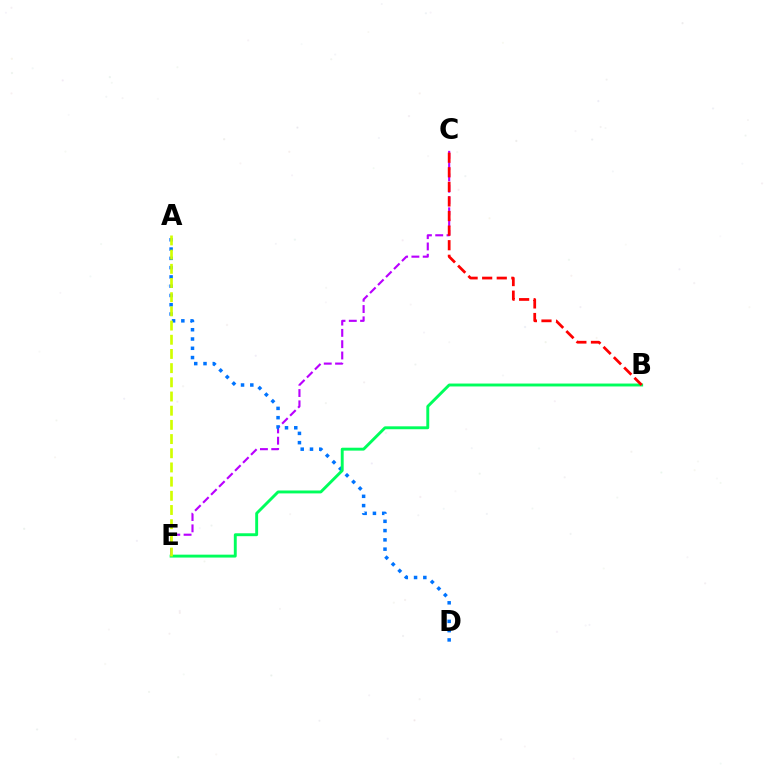{('C', 'E'): [{'color': '#b900ff', 'line_style': 'dashed', 'thickness': 1.54}], ('A', 'D'): [{'color': '#0074ff', 'line_style': 'dotted', 'thickness': 2.52}], ('B', 'E'): [{'color': '#00ff5c', 'line_style': 'solid', 'thickness': 2.09}], ('A', 'E'): [{'color': '#d1ff00', 'line_style': 'dashed', 'thickness': 1.93}], ('B', 'C'): [{'color': '#ff0000', 'line_style': 'dashed', 'thickness': 1.98}]}